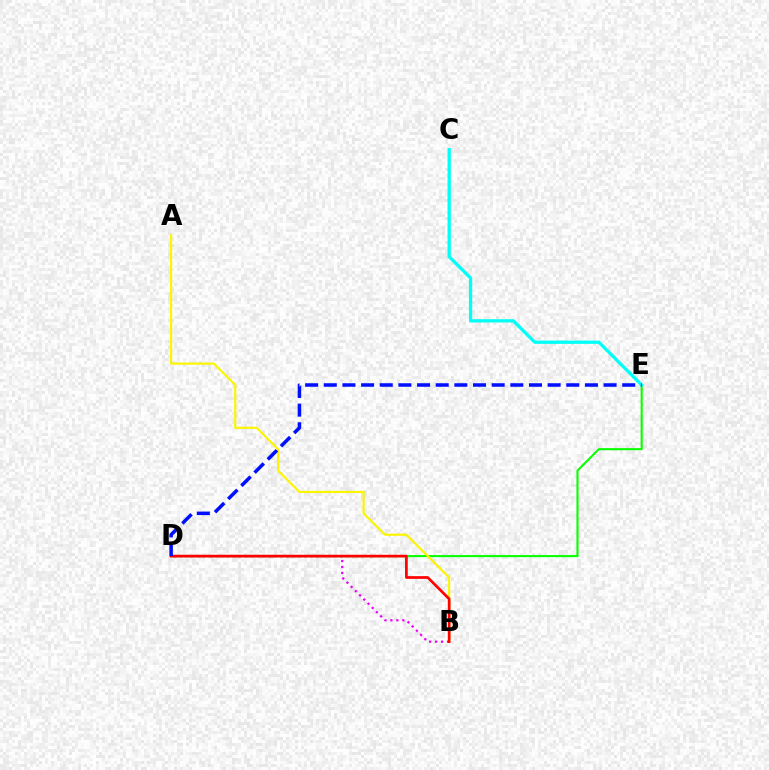{('D', 'E'): [{'color': '#08ff00', 'line_style': 'solid', 'thickness': 1.51}, {'color': '#0010ff', 'line_style': 'dashed', 'thickness': 2.53}], ('C', 'E'): [{'color': '#00fff6', 'line_style': 'solid', 'thickness': 2.35}], ('A', 'B'): [{'color': '#fcf500', 'line_style': 'solid', 'thickness': 1.57}], ('B', 'D'): [{'color': '#ee00ff', 'line_style': 'dotted', 'thickness': 1.62}, {'color': '#ff0000', 'line_style': 'solid', 'thickness': 1.95}]}